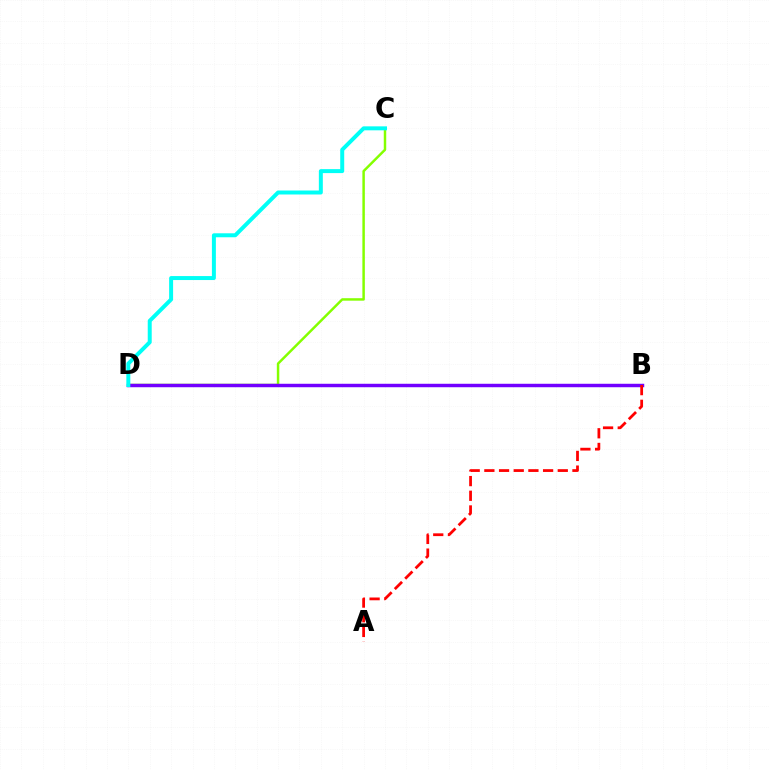{('C', 'D'): [{'color': '#84ff00', 'line_style': 'solid', 'thickness': 1.78}, {'color': '#00fff6', 'line_style': 'solid', 'thickness': 2.86}], ('B', 'D'): [{'color': '#7200ff', 'line_style': 'solid', 'thickness': 2.49}], ('A', 'B'): [{'color': '#ff0000', 'line_style': 'dashed', 'thickness': 1.99}]}